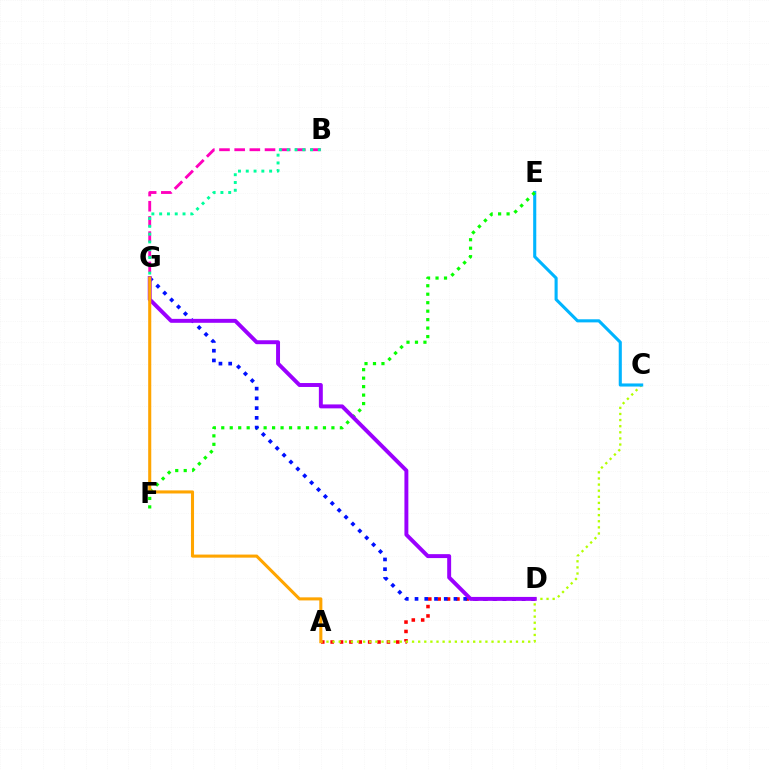{('A', 'D'): [{'color': '#ff0000', 'line_style': 'dotted', 'thickness': 2.55}], ('A', 'C'): [{'color': '#b3ff00', 'line_style': 'dotted', 'thickness': 1.66}], ('C', 'E'): [{'color': '#00b5ff', 'line_style': 'solid', 'thickness': 2.23}], ('E', 'F'): [{'color': '#08ff00', 'line_style': 'dotted', 'thickness': 2.3}], ('B', 'G'): [{'color': '#ff00bd', 'line_style': 'dashed', 'thickness': 2.06}, {'color': '#00ff9d', 'line_style': 'dotted', 'thickness': 2.12}], ('D', 'G'): [{'color': '#0010ff', 'line_style': 'dotted', 'thickness': 2.65}, {'color': '#9b00ff', 'line_style': 'solid', 'thickness': 2.83}], ('A', 'G'): [{'color': '#ffa500', 'line_style': 'solid', 'thickness': 2.21}]}